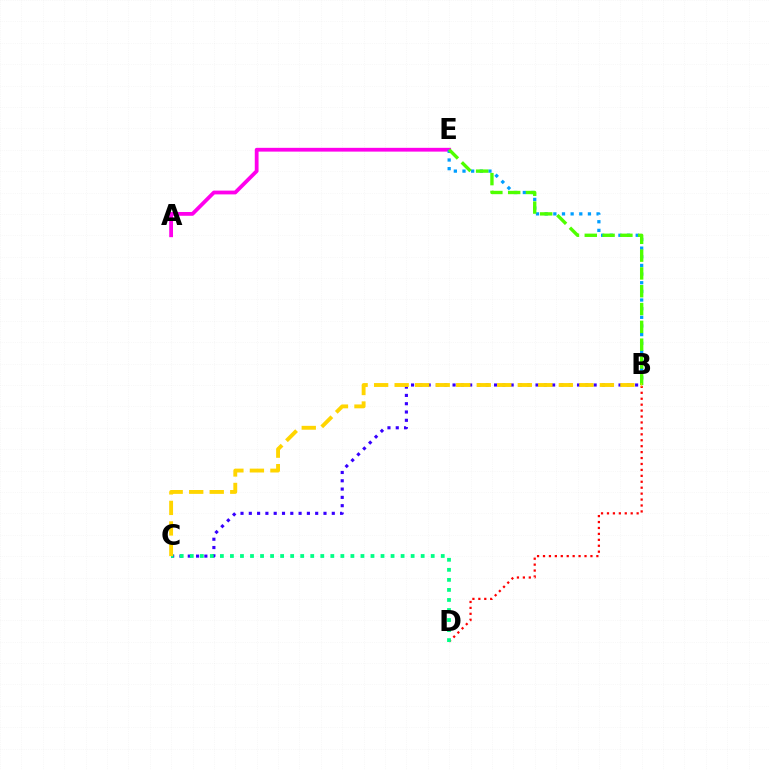{('A', 'E'): [{'color': '#ff00ed', 'line_style': 'solid', 'thickness': 2.72}], ('B', 'C'): [{'color': '#3700ff', 'line_style': 'dotted', 'thickness': 2.25}, {'color': '#ffd500', 'line_style': 'dashed', 'thickness': 2.79}], ('B', 'D'): [{'color': '#ff0000', 'line_style': 'dotted', 'thickness': 1.61}], ('B', 'E'): [{'color': '#009eff', 'line_style': 'dotted', 'thickness': 2.35}, {'color': '#4fff00', 'line_style': 'dashed', 'thickness': 2.42}], ('C', 'D'): [{'color': '#00ff86', 'line_style': 'dotted', 'thickness': 2.73}]}